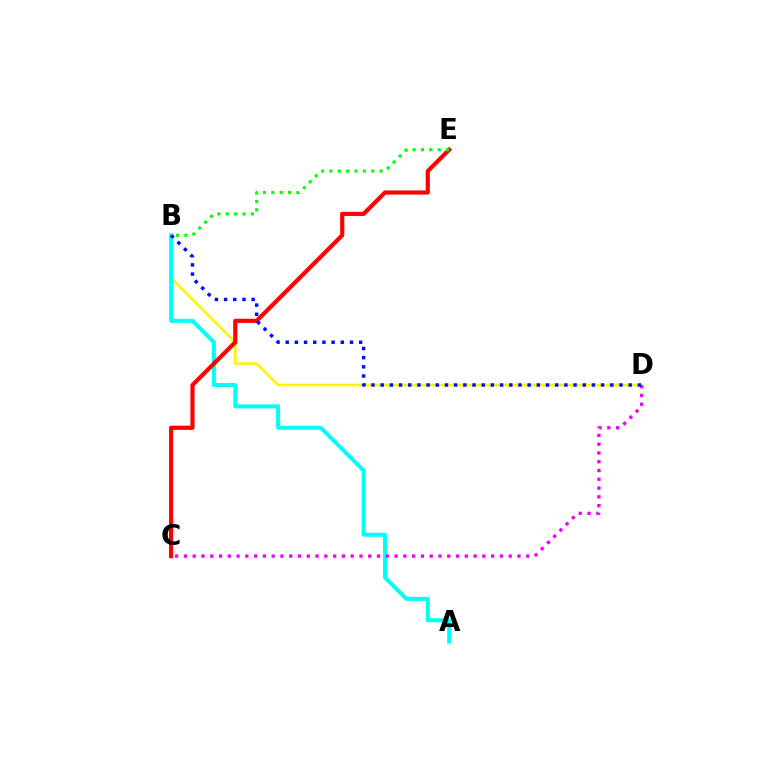{('B', 'D'): [{'color': '#fcf500', 'line_style': 'solid', 'thickness': 1.86}, {'color': '#0010ff', 'line_style': 'dotted', 'thickness': 2.5}], ('A', 'B'): [{'color': '#00fff6', 'line_style': 'solid', 'thickness': 2.88}], ('C', 'D'): [{'color': '#ee00ff', 'line_style': 'dotted', 'thickness': 2.38}], ('C', 'E'): [{'color': '#ff0000', 'line_style': 'solid', 'thickness': 2.99}], ('B', 'E'): [{'color': '#08ff00', 'line_style': 'dotted', 'thickness': 2.27}]}